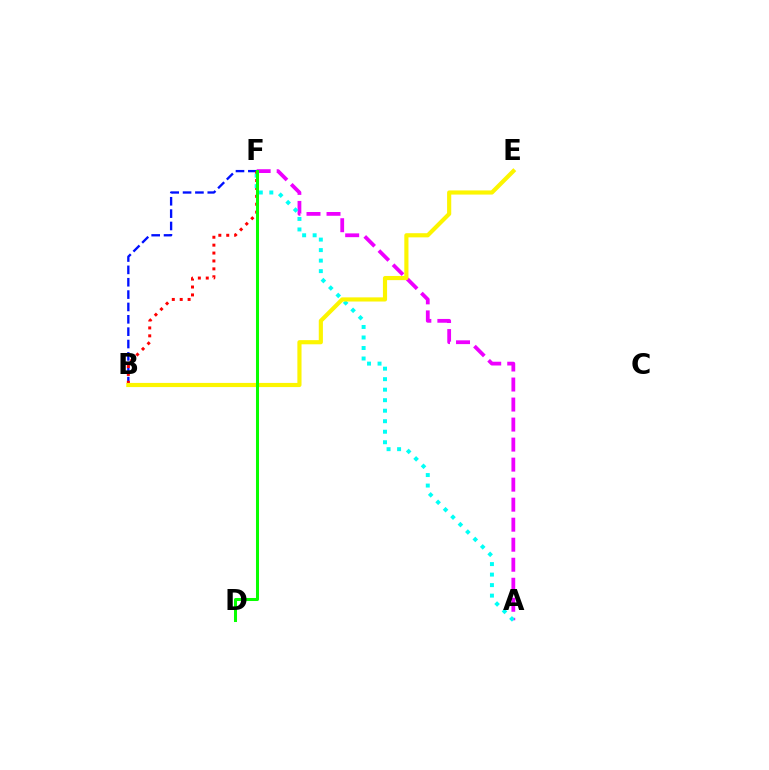{('B', 'F'): [{'color': '#0010ff', 'line_style': 'dashed', 'thickness': 1.68}, {'color': '#ff0000', 'line_style': 'dotted', 'thickness': 2.15}], ('A', 'F'): [{'color': '#ee00ff', 'line_style': 'dashed', 'thickness': 2.72}, {'color': '#00fff6', 'line_style': 'dotted', 'thickness': 2.86}], ('B', 'E'): [{'color': '#fcf500', 'line_style': 'solid', 'thickness': 2.99}], ('D', 'F'): [{'color': '#08ff00', 'line_style': 'solid', 'thickness': 2.18}]}